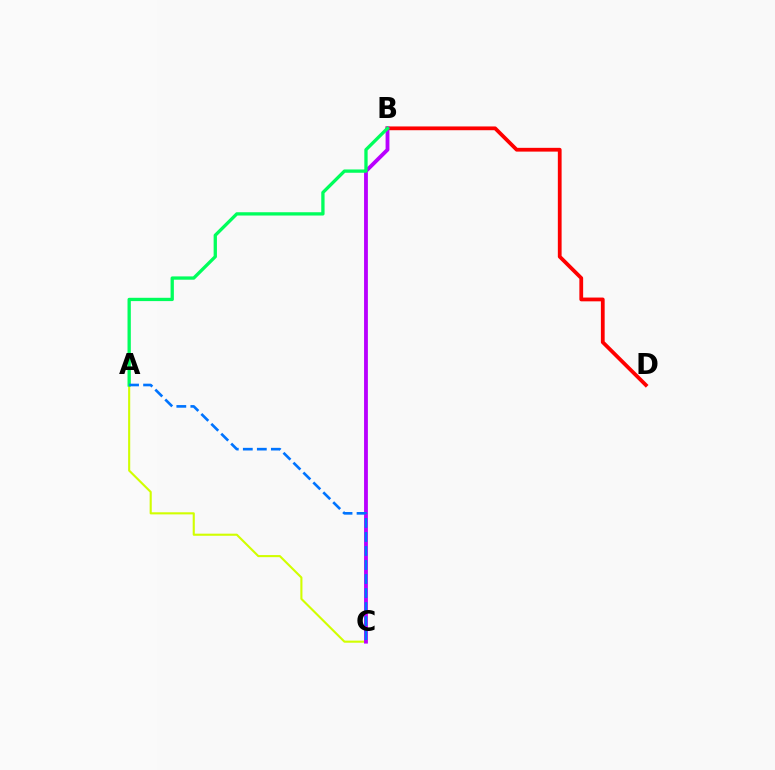{('A', 'C'): [{'color': '#d1ff00', 'line_style': 'solid', 'thickness': 1.52}, {'color': '#0074ff', 'line_style': 'dashed', 'thickness': 1.9}], ('B', 'D'): [{'color': '#ff0000', 'line_style': 'solid', 'thickness': 2.72}], ('B', 'C'): [{'color': '#b900ff', 'line_style': 'solid', 'thickness': 2.75}], ('A', 'B'): [{'color': '#00ff5c', 'line_style': 'solid', 'thickness': 2.38}]}